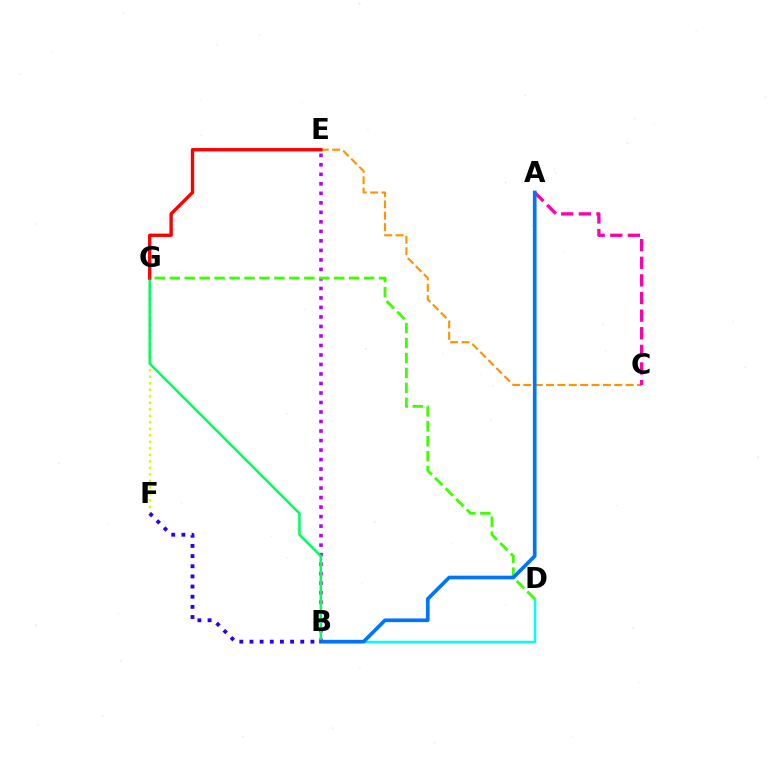{('B', 'E'): [{'color': '#b900ff', 'line_style': 'dotted', 'thickness': 2.58}], ('F', 'G'): [{'color': '#d1ff00', 'line_style': 'dotted', 'thickness': 1.77}], ('C', 'E'): [{'color': '#ff9400', 'line_style': 'dashed', 'thickness': 1.54}], ('B', 'G'): [{'color': '#00ff5c', 'line_style': 'solid', 'thickness': 1.81}], ('B', 'D'): [{'color': '#00fff6', 'line_style': 'solid', 'thickness': 1.78}], ('A', 'C'): [{'color': '#ff00ac', 'line_style': 'dashed', 'thickness': 2.39}], ('E', 'G'): [{'color': '#ff0000', 'line_style': 'solid', 'thickness': 2.43}], ('D', 'G'): [{'color': '#3dff00', 'line_style': 'dashed', 'thickness': 2.03}], ('A', 'B'): [{'color': '#0074ff', 'line_style': 'solid', 'thickness': 2.64}], ('B', 'F'): [{'color': '#2500ff', 'line_style': 'dotted', 'thickness': 2.76}]}